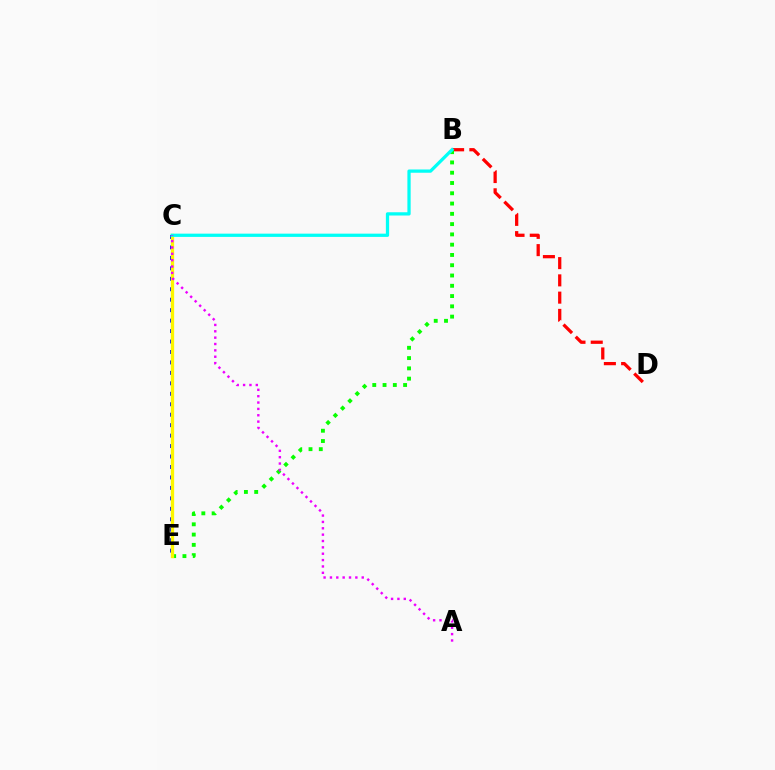{('C', 'E'): [{'color': '#0010ff', 'line_style': 'dotted', 'thickness': 2.84}, {'color': '#fcf500', 'line_style': 'solid', 'thickness': 2.38}], ('B', 'D'): [{'color': '#ff0000', 'line_style': 'dashed', 'thickness': 2.34}], ('B', 'E'): [{'color': '#08ff00', 'line_style': 'dotted', 'thickness': 2.79}], ('B', 'C'): [{'color': '#00fff6', 'line_style': 'solid', 'thickness': 2.35}], ('A', 'C'): [{'color': '#ee00ff', 'line_style': 'dotted', 'thickness': 1.73}]}